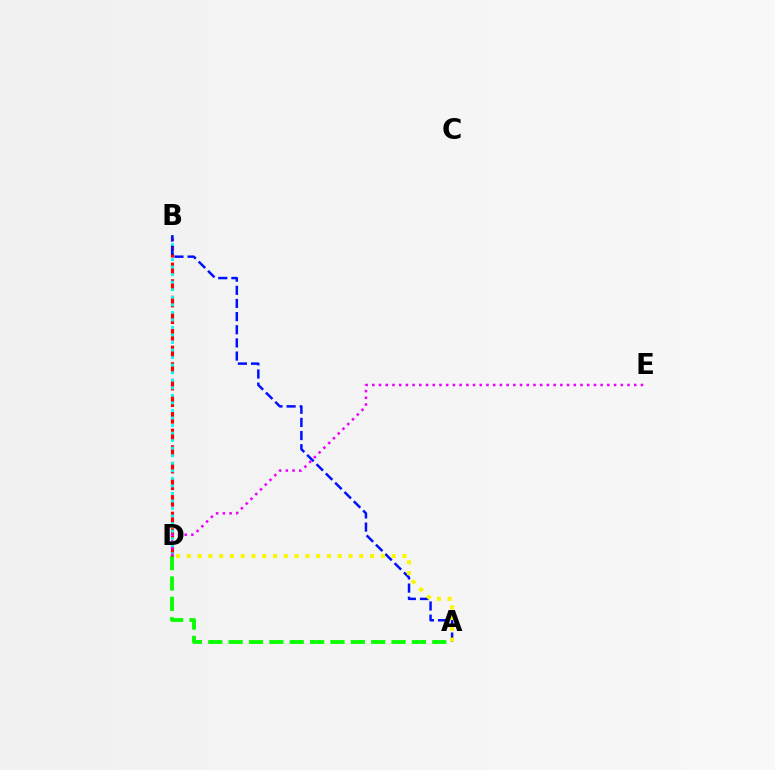{('A', 'D'): [{'color': '#08ff00', 'line_style': 'dashed', 'thickness': 2.77}, {'color': '#fcf500', 'line_style': 'dotted', 'thickness': 2.93}], ('B', 'D'): [{'color': '#ff0000', 'line_style': 'dashed', 'thickness': 2.26}, {'color': '#00fff6', 'line_style': 'dotted', 'thickness': 2.05}], ('A', 'B'): [{'color': '#0010ff', 'line_style': 'dashed', 'thickness': 1.79}], ('D', 'E'): [{'color': '#ee00ff', 'line_style': 'dotted', 'thickness': 1.82}]}